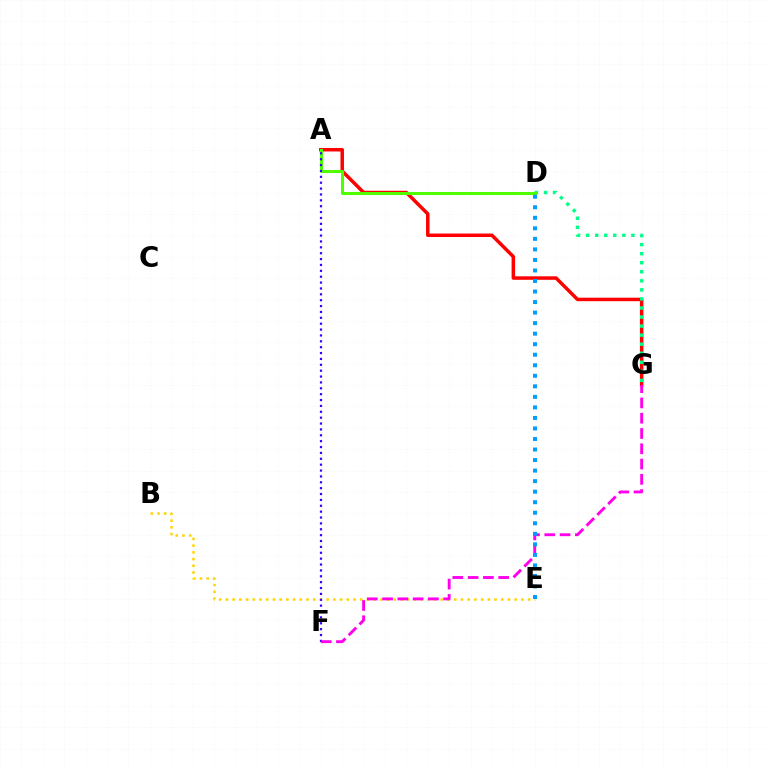{('A', 'G'): [{'color': '#ff0000', 'line_style': 'solid', 'thickness': 2.52}], ('D', 'G'): [{'color': '#00ff86', 'line_style': 'dotted', 'thickness': 2.46}], ('B', 'E'): [{'color': '#ffd500', 'line_style': 'dotted', 'thickness': 1.82}], ('A', 'D'): [{'color': '#4fff00', 'line_style': 'solid', 'thickness': 2.19}], ('A', 'F'): [{'color': '#3700ff', 'line_style': 'dotted', 'thickness': 1.6}], ('F', 'G'): [{'color': '#ff00ed', 'line_style': 'dashed', 'thickness': 2.08}], ('D', 'E'): [{'color': '#009eff', 'line_style': 'dotted', 'thickness': 2.86}]}